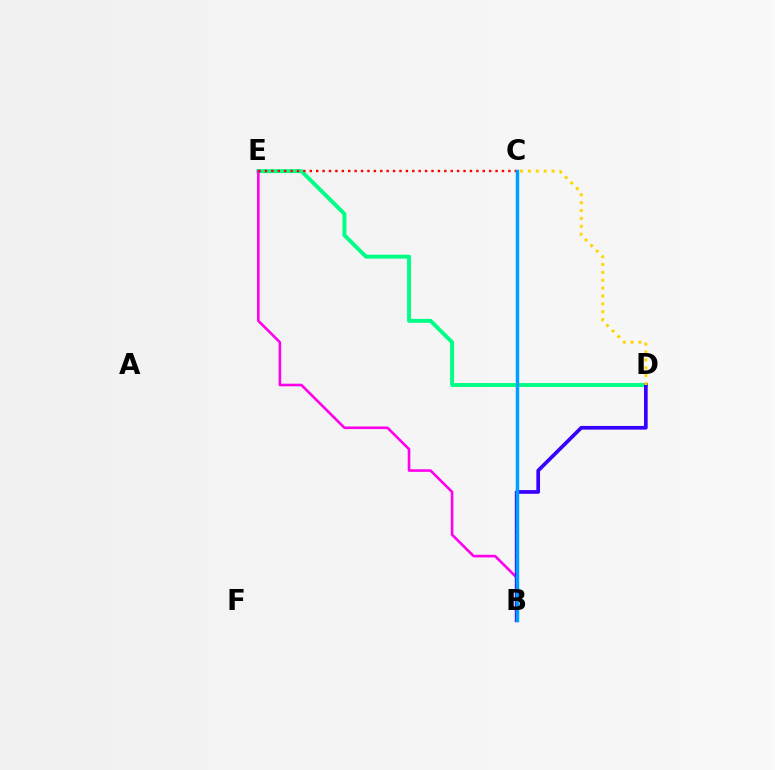{('D', 'E'): [{'color': '#00ff86', 'line_style': 'solid', 'thickness': 2.83}], ('B', 'E'): [{'color': '#ff00ed', 'line_style': 'solid', 'thickness': 1.88}], ('B', 'D'): [{'color': '#3700ff', 'line_style': 'solid', 'thickness': 2.66}], ('B', 'C'): [{'color': '#4fff00', 'line_style': 'dotted', 'thickness': 1.62}, {'color': '#009eff', 'line_style': 'solid', 'thickness': 2.48}], ('C', 'E'): [{'color': '#ff0000', 'line_style': 'dotted', 'thickness': 1.74}], ('C', 'D'): [{'color': '#ffd500', 'line_style': 'dotted', 'thickness': 2.14}]}